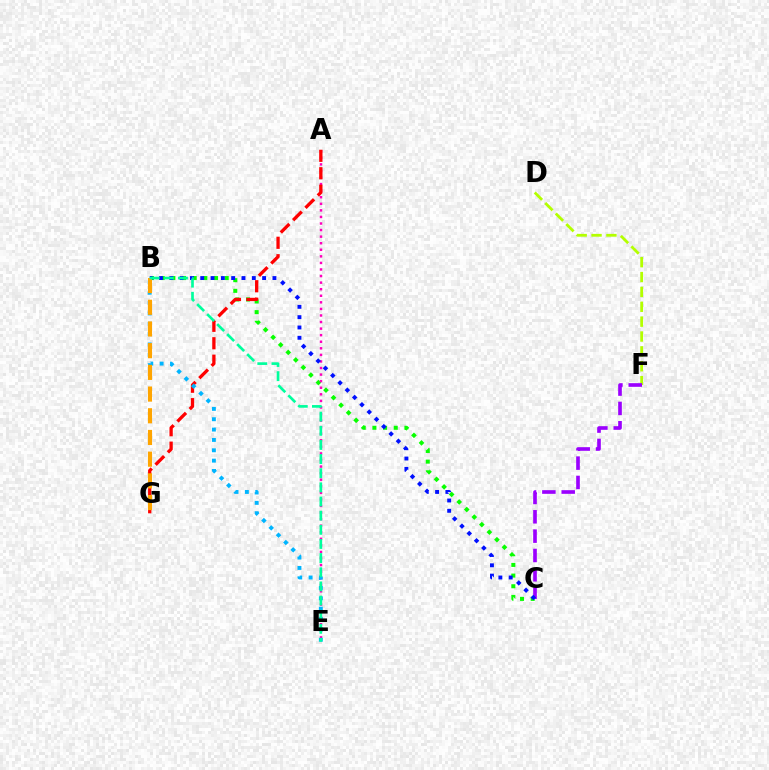{('D', 'F'): [{'color': '#b3ff00', 'line_style': 'dashed', 'thickness': 2.02}], ('B', 'C'): [{'color': '#08ff00', 'line_style': 'dotted', 'thickness': 2.9}, {'color': '#0010ff', 'line_style': 'dotted', 'thickness': 2.8}], ('A', 'E'): [{'color': '#ff00bd', 'line_style': 'dotted', 'thickness': 1.78}], ('C', 'F'): [{'color': '#9b00ff', 'line_style': 'dashed', 'thickness': 2.63}], ('A', 'G'): [{'color': '#ff0000', 'line_style': 'dashed', 'thickness': 2.37}], ('B', 'E'): [{'color': '#00b5ff', 'line_style': 'dotted', 'thickness': 2.81}, {'color': '#00ff9d', 'line_style': 'dashed', 'thickness': 1.92}], ('B', 'G'): [{'color': '#ffa500', 'line_style': 'dashed', 'thickness': 2.95}]}